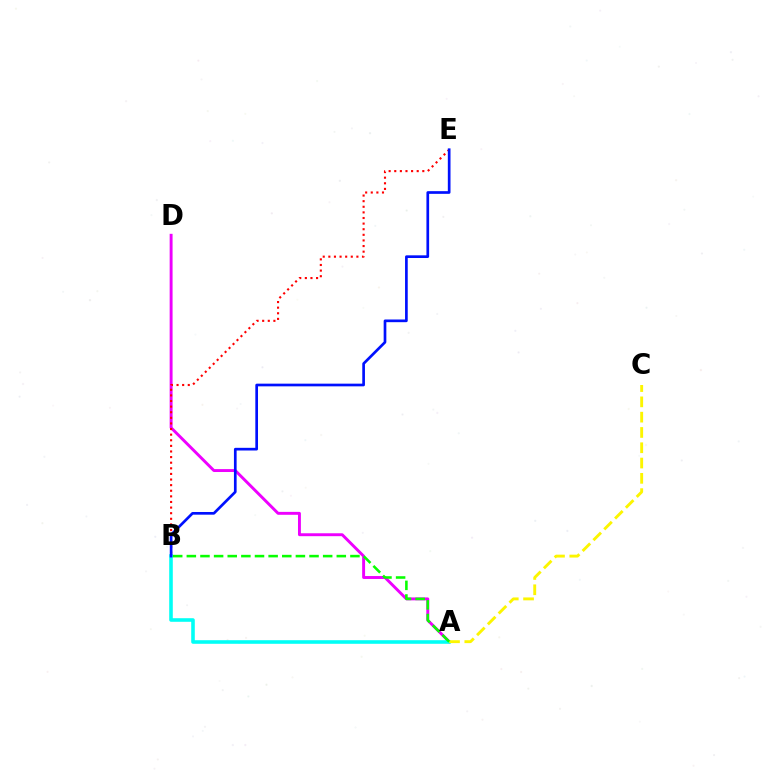{('A', 'D'): [{'color': '#ee00ff', 'line_style': 'solid', 'thickness': 2.1}], ('B', 'E'): [{'color': '#ff0000', 'line_style': 'dotted', 'thickness': 1.52}, {'color': '#0010ff', 'line_style': 'solid', 'thickness': 1.93}], ('A', 'B'): [{'color': '#00fff6', 'line_style': 'solid', 'thickness': 2.58}, {'color': '#08ff00', 'line_style': 'dashed', 'thickness': 1.85}], ('A', 'C'): [{'color': '#fcf500', 'line_style': 'dashed', 'thickness': 2.08}]}